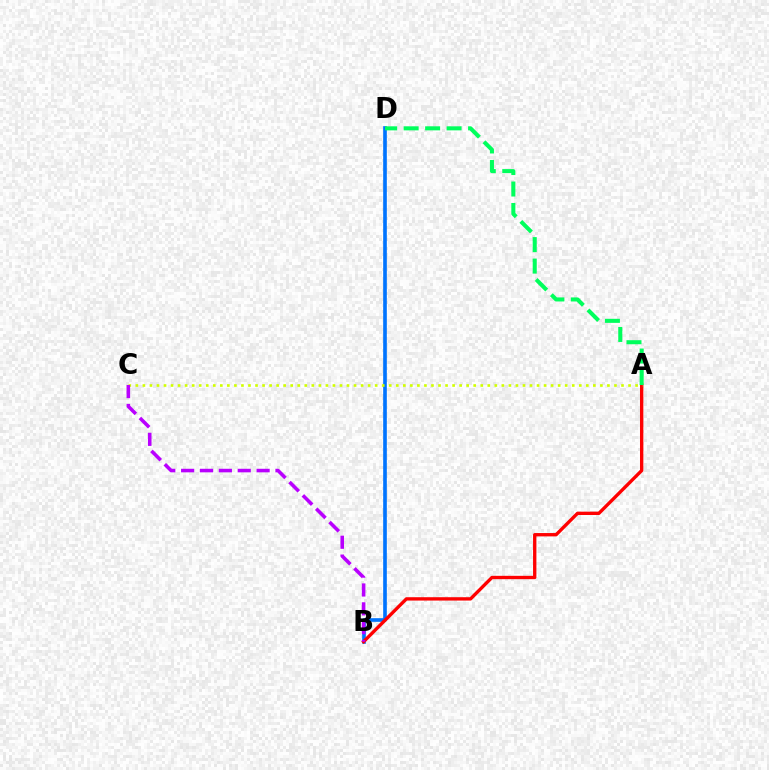{('B', 'D'): [{'color': '#0074ff', 'line_style': 'solid', 'thickness': 2.63}], ('A', 'B'): [{'color': '#ff0000', 'line_style': 'solid', 'thickness': 2.41}], ('A', 'C'): [{'color': '#d1ff00', 'line_style': 'dotted', 'thickness': 1.91}], ('B', 'C'): [{'color': '#b900ff', 'line_style': 'dashed', 'thickness': 2.56}], ('A', 'D'): [{'color': '#00ff5c', 'line_style': 'dashed', 'thickness': 2.92}]}